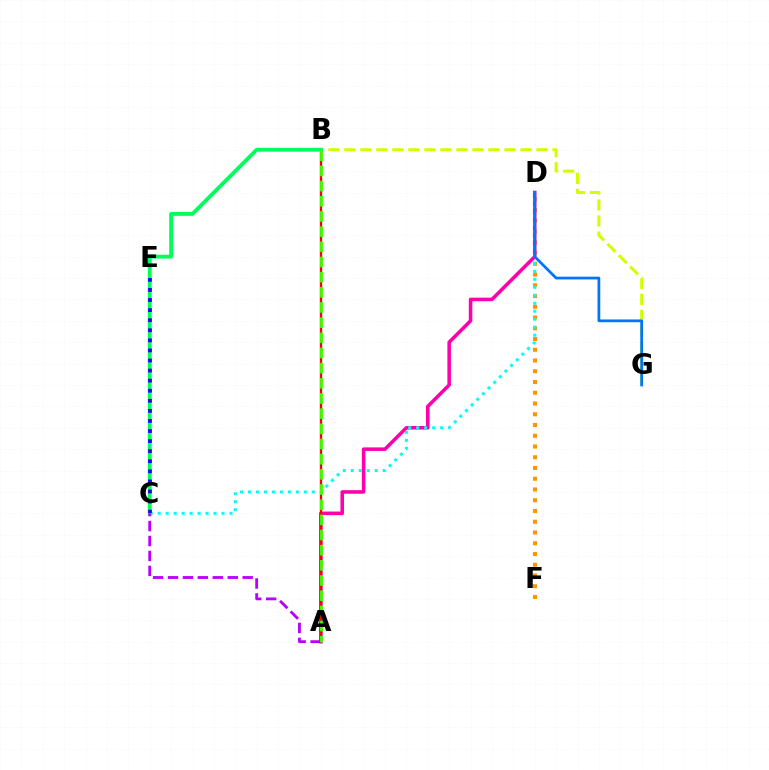{('D', 'F'): [{'color': '#ff9400', 'line_style': 'dotted', 'thickness': 2.92}], ('A', 'D'): [{'color': '#ff00ac', 'line_style': 'solid', 'thickness': 2.56}], ('B', 'G'): [{'color': '#d1ff00', 'line_style': 'dashed', 'thickness': 2.18}], ('A', 'B'): [{'color': '#ff0000', 'line_style': 'solid', 'thickness': 1.71}, {'color': '#3dff00', 'line_style': 'dashed', 'thickness': 2.06}], ('B', 'C'): [{'color': '#00ff5c', 'line_style': 'solid', 'thickness': 2.78}], ('C', 'D'): [{'color': '#00fff6', 'line_style': 'dotted', 'thickness': 2.17}], ('D', 'G'): [{'color': '#0074ff', 'line_style': 'solid', 'thickness': 1.98}], ('A', 'C'): [{'color': '#b900ff', 'line_style': 'dashed', 'thickness': 2.03}], ('C', 'E'): [{'color': '#2500ff', 'line_style': 'dotted', 'thickness': 2.74}]}